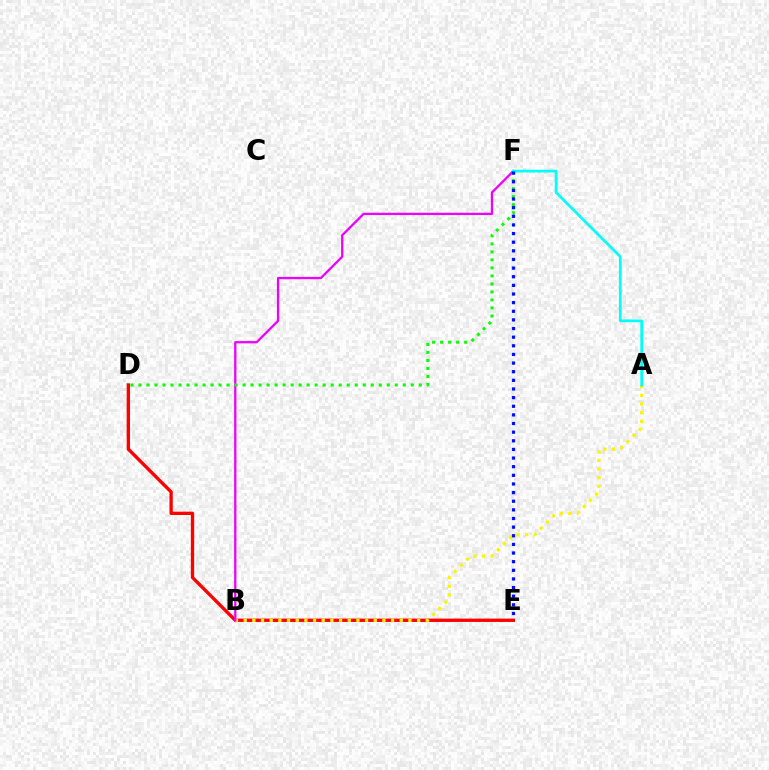{('D', 'E'): [{'color': '#ff0000', 'line_style': 'solid', 'thickness': 2.39}], ('A', 'B'): [{'color': '#fcf500', 'line_style': 'dotted', 'thickness': 2.36}], ('B', 'F'): [{'color': '#ee00ff', 'line_style': 'solid', 'thickness': 1.64}], ('D', 'F'): [{'color': '#08ff00', 'line_style': 'dotted', 'thickness': 2.18}], ('A', 'F'): [{'color': '#00fff6', 'line_style': 'solid', 'thickness': 1.97}], ('E', 'F'): [{'color': '#0010ff', 'line_style': 'dotted', 'thickness': 2.35}]}